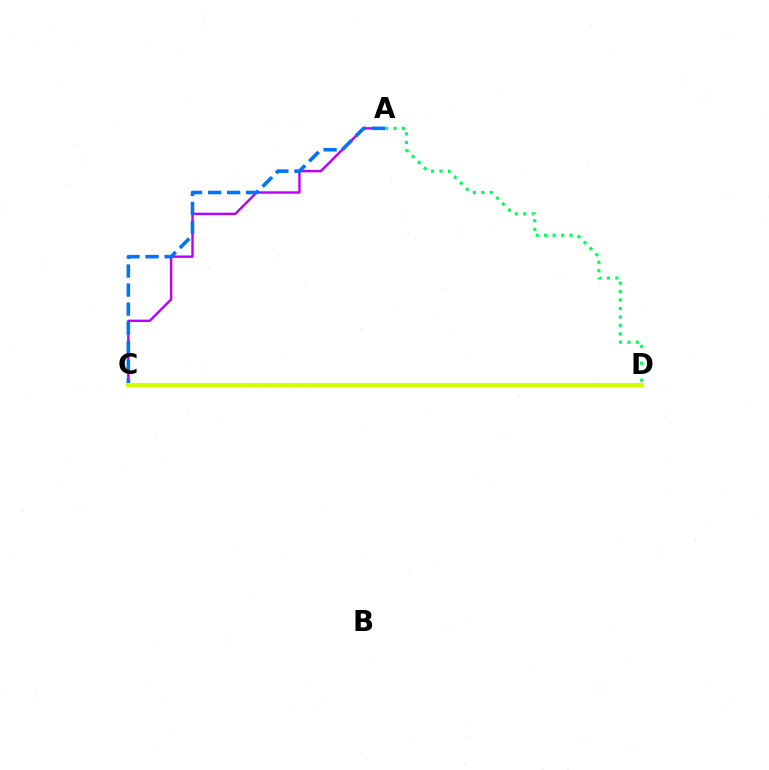{('A', 'C'): [{'color': '#b900ff', 'line_style': 'solid', 'thickness': 1.73}, {'color': '#0074ff', 'line_style': 'dashed', 'thickness': 2.59}], ('C', 'D'): [{'color': '#ff0000', 'line_style': 'dashed', 'thickness': 2.19}, {'color': '#d1ff00', 'line_style': 'solid', 'thickness': 2.98}], ('A', 'D'): [{'color': '#00ff5c', 'line_style': 'dotted', 'thickness': 2.3}]}